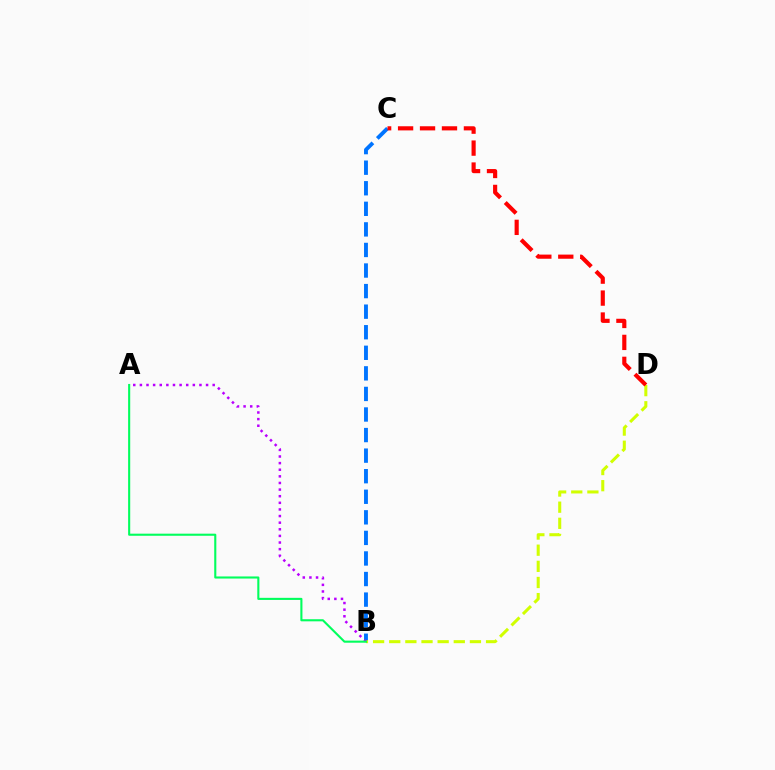{('B', 'C'): [{'color': '#0074ff', 'line_style': 'dashed', 'thickness': 2.79}], ('B', 'D'): [{'color': '#d1ff00', 'line_style': 'dashed', 'thickness': 2.19}], ('A', 'B'): [{'color': '#b900ff', 'line_style': 'dotted', 'thickness': 1.8}, {'color': '#00ff5c', 'line_style': 'solid', 'thickness': 1.51}], ('C', 'D'): [{'color': '#ff0000', 'line_style': 'dashed', 'thickness': 2.98}]}